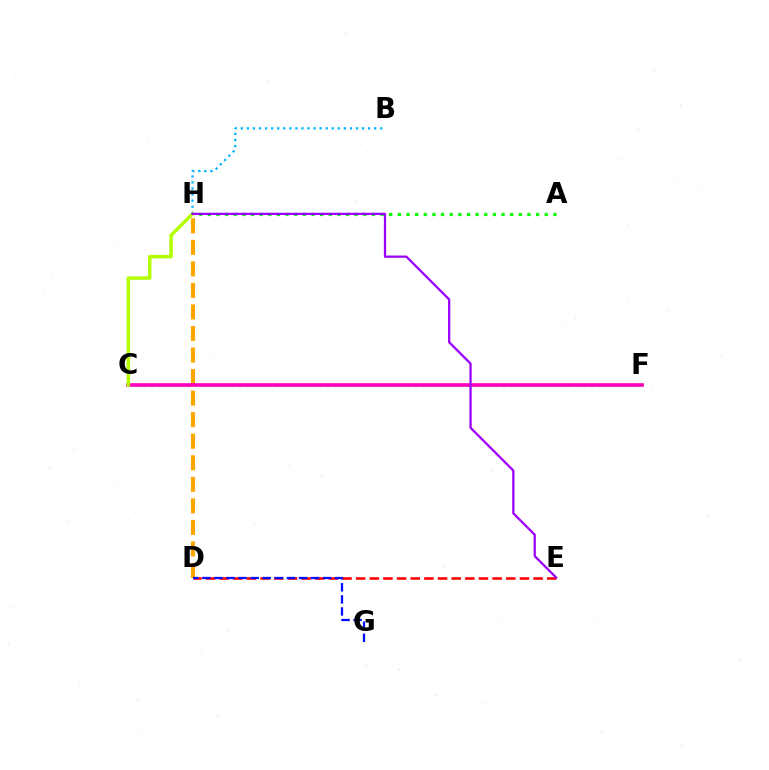{('B', 'H'): [{'color': '#00b5ff', 'line_style': 'dotted', 'thickness': 1.65}], ('D', 'E'): [{'color': '#ff0000', 'line_style': 'dashed', 'thickness': 1.85}], ('C', 'F'): [{'color': '#00ff9d', 'line_style': 'dotted', 'thickness': 1.99}, {'color': '#ff00bd', 'line_style': 'solid', 'thickness': 2.63}], ('A', 'H'): [{'color': '#08ff00', 'line_style': 'dotted', 'thickness': 2.35}], ('D', 'H'): [{'color': '#ffa500', 'line_style': 'dashed', 'thickness': 2.93}], ('C', 'H'): [{'color': '#b3ff00', 'line_style': 'solid', 'thickness': 2.51}], ('E', 'H'): [{'color': '#9b00ff', 'line_style': 'solid', 'thickness': 1.62}], ('D', 'G'): [{'color': '#0010ff', 'line_style': 'dashed', 'thickness': 1.64}]}